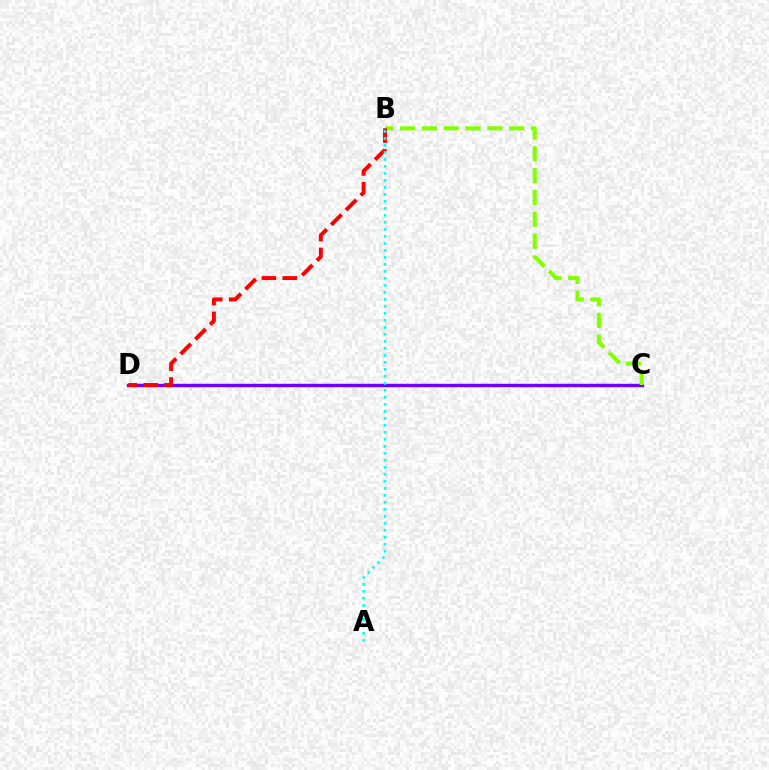{('C', 'D'): [{'color': '#7200ff', 'line_style': 'solid', 'thickness': 2.46}], ('B', 'C'): [{'color': '#84ff00', 'line_style': 'dashed', 'thickness': 2.96}], ('B', 'D'): [{'color': '#ff0000', 'line_style': 'dashed', 'thickness': 2.83}], ('A', 'B'): [{'color': '#00fff6', 'line_style': 'dotted', 'thickness': 1.9}]}